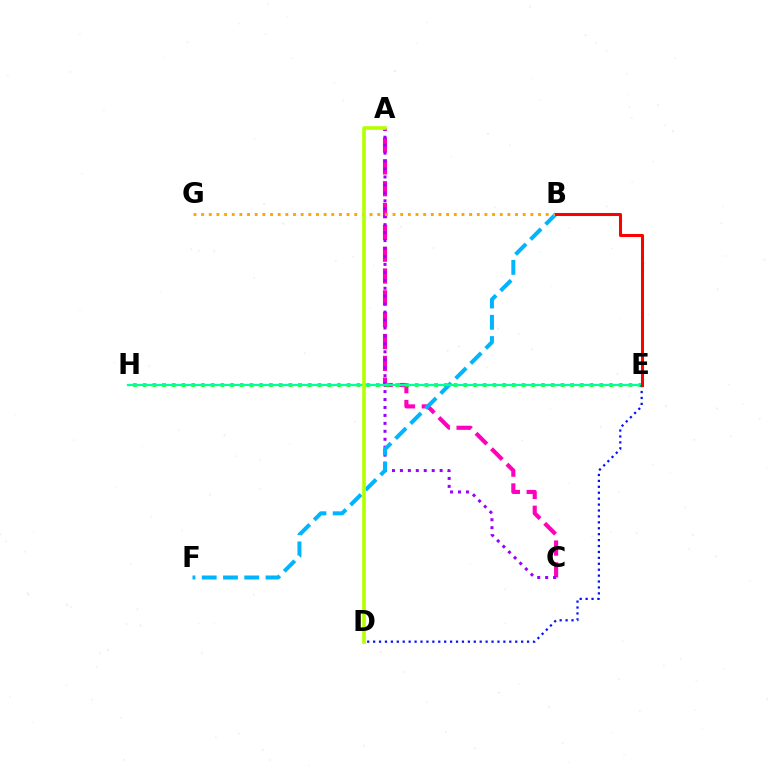{('A', 'C'): [{'color': '#ff00bd', 'line_style': 'dashed', 'thickness': 2.97}, {'color': '#9b00ff', 'line_style': 'dotted', 'thickness': 2.16}], ('E', 'H'): [{'color': '#08ff00', 'line_style': 'dotted', 'thickness': 2.64}, {'color': '#00ff9d', 'line_style': 'solid', 'thickness': 1.63}], ('B', 'F'): [{'color': '#00b5ff', 'line_style': 'dashed', 'thickness': 2.89}], ('B', 'G'): [{'color': '#ffa500', 'line_style': 'dotted', 'thickness': 2.08}], ('A', 'D'): [{'color': '#b3ff00', 'line_style': 'solid', 'thickness': 2.61}], ('D', 'E'): [{'color': '#0010ff', 'line_style': 'dotted', 'thickness': 1.61}], ('B', 'E'): [{'color': '#ff0000', 'line_style': 'solid', 'thickness': 2.19}]}